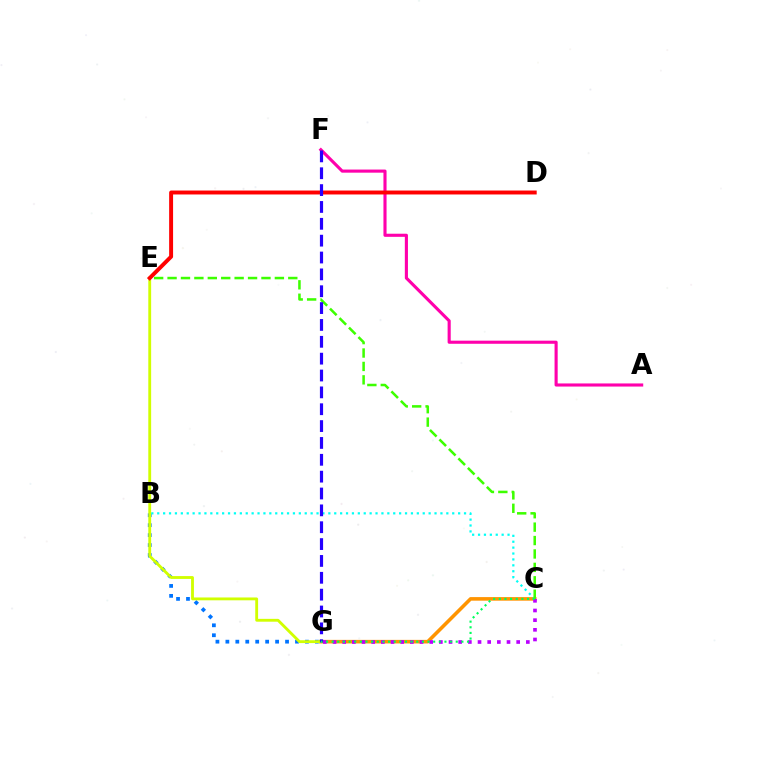{('B', 'G'): [{'color': '#0074ff', 'line_style': 'dotted', 'thickness': 2.7}], ('C', 'G'): [{'color': '#ff9400', 'line_style': 'solid', 'thickness': 2.58}, {'color': '#b900ff', 'line_style': 'dotted', 'thickness': 2.63}, {'color': '#00ff5c', 'line_style': 'dotted', 'thickness': 1.53}], ('A', 'F'): [{'color': '#ff00ac', 'line_style': 'solid', 'thickness': 2.24}], ('B', 'C'): [{'color': '#00fff6', 'line_style': 'dotted', 'thickness': 1.6}], ('E', 'G'): [{'color': '#d1ff00', 'line_style': 'solid', 'thickness': 2.05}], ('C', 'E'): [{'color': '#3dff00', 'line_style': 'dashed', 'thickness': 1.82}], ('D', 'E'): [{'color': '#ff0000', 'line_style': 'solid', 'thickness': 2.84}], ('F', 'G'): [{'color': '#2500ff', 'line_style': 'dashed', 'thickness': 2.29}]}